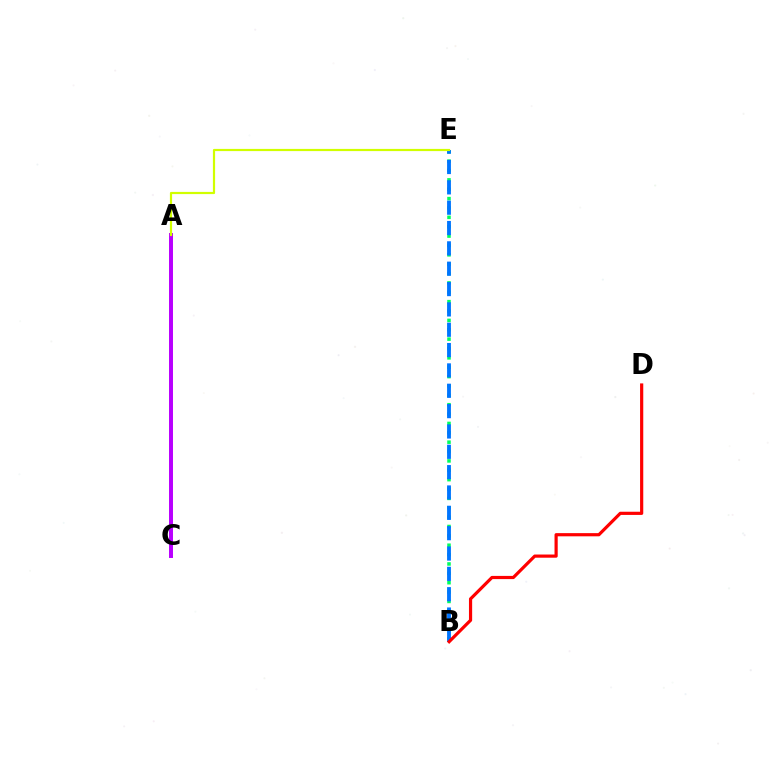{('B', 'E'): [{'color': '#00ff5c', 'line_style': 'dotted', 'thickness': 2.55}, {'color': '#0074ff', 'line_style': 'dashed', 'thickness': 2.76}], ('A', 'C'): [{'color': '#b900ff', 'line_style': 'solid', 'thickness': 2.86}], ('A', 'E'): [{'color': '#d1ff00', 'line_style': 'solid', 'thickness': 1.58}], ('B', 'D'): [{'color': '#ff0000', 'line_style': 'solid', 'thickness': 2.29}]}